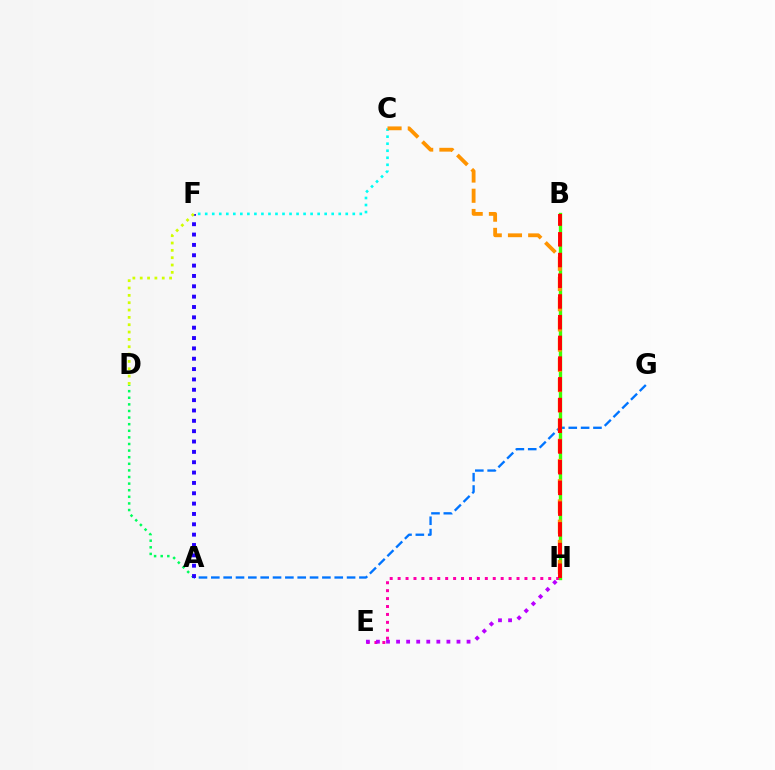{('A', 'G'): [{'color': '#0074ff', 'line_style': 'dashed', 'thickness': 1.68}], ('A', 'D'): [{'color': '#00ff5c', 'line_style': 'dotted', 'thickness': 1.79}], ('C', 'F'): [{'color': '#00fff6', 'line_style': 'dotted', 'thickness': 1.91}], ('A', 'F'): [{'color': '#2500ff', 'line_style': 'dotted', 'thickness': 2.81}], ('E', 'H'): [{'color': '#ff00ac', 'line_style': 'dotted', 'thickness': 2.15}, {'color': '#b900ff', 'line_style': 'dotted', 'thickness': 2.74}], ('B', 'H'): [{'color': '#3dff00', 'line_style': 'solid', 'thickness': 2.41}, {'color': '#ff0000', 'line_style': 'dashed', 'thickness': 2.81}], ('D', 'F'): [{'color': '#d1ff00', 'line_style': 'dotted', 'thickness': 1.99}], ('C', 'H'): [{'color': '#ff9400', 'line_style': 'dashed', 'thickness': 2.75}]}